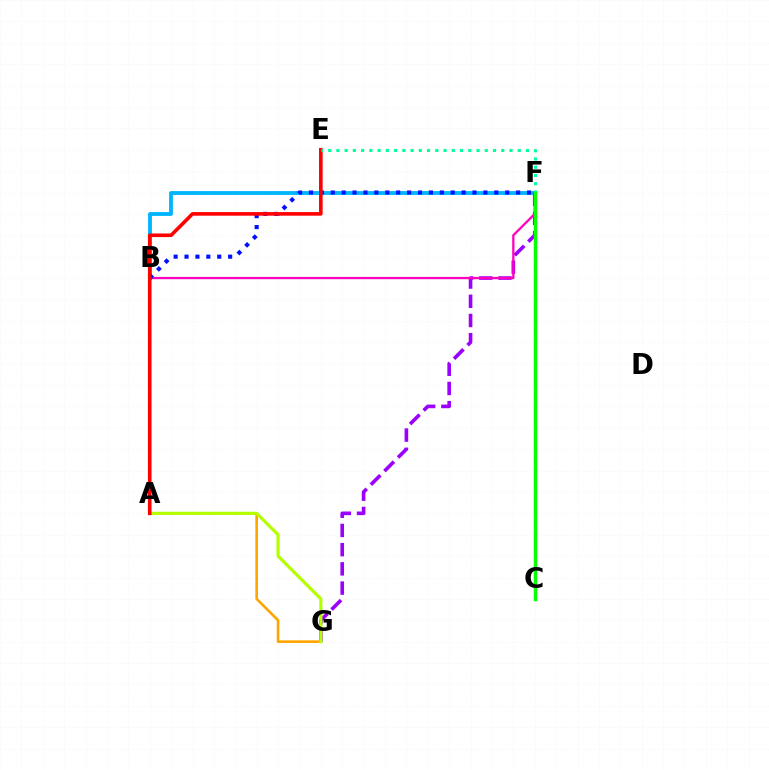{('B', 'F'): [{'color': '#00b5ff', 'line_style': 'solid', 'thickness': 2.76}, {'color': '#ff00bd', 'line_style': 'solid', 'thickness': 1.64}, {'color': '#0010ff', 'line_style': 'dotted', 'thickness': 2.96}], ('F', 'G'): [{'color': '#9b00ff', 'line_style': 'dashed', 'thickness': 2.61}], ('A', 'G'): [{'color': '#ffa500', 'line_style': 'solid', 'thickness': 1.89}, {'color': '#b3ff00', 'line_style': 'solid', 'thickness': 2.28}], ('A', 'E'): [{'color': '#ff0000', 'line_style': 'solid', 'thickness': 2.61}], ('E', 'F'): [{'color': '#00ff9d', 'line_style': 'dotted', 'thickness': 2.24}], ('C', 'F'): [{'color': '#08ff00', 'line_style': 'solid', 'thickness': 2.5}]}